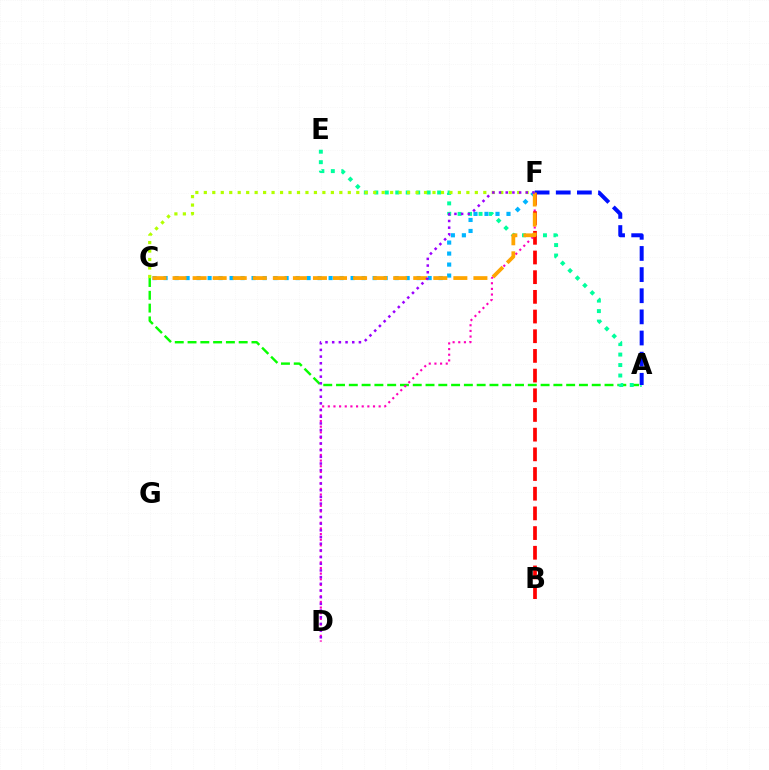{('C', 'F'): [{'color': '#00b5ff', 'line_style': 'dotted', 'thickness': 2.99}, {'color': '#b3ff00', 'line_style': 'dotted', 'thickness': 2.3}, {'color': '#ffa500', 'line_style': 'dashed', 'thickness': 2.72}], ('A', 'C'): [{'color': '#08ff00', 'line_style': 'dashed', 'thickness': 1.74}], ('D', 'F'): [{'color': '#ff00bd', 'line_style': 'dotted', 'thickness': 1.54}, {'color': '#9b00ff', 'line_style': 'dotted', 'thickness': 1.82}], ('A', 'E'): [{'color': '#00ff9d', 'line_style': 'dotted', 'thickness': 2.84}], ('A', 'F'): [{'color': '#0010ff', 'line_style': 'dashed', 'thickness': 2.87}], ('B', 'F'): [{'color': '#ff0000', 'line_style': 'dashed', 'thickness': 2.67}]}